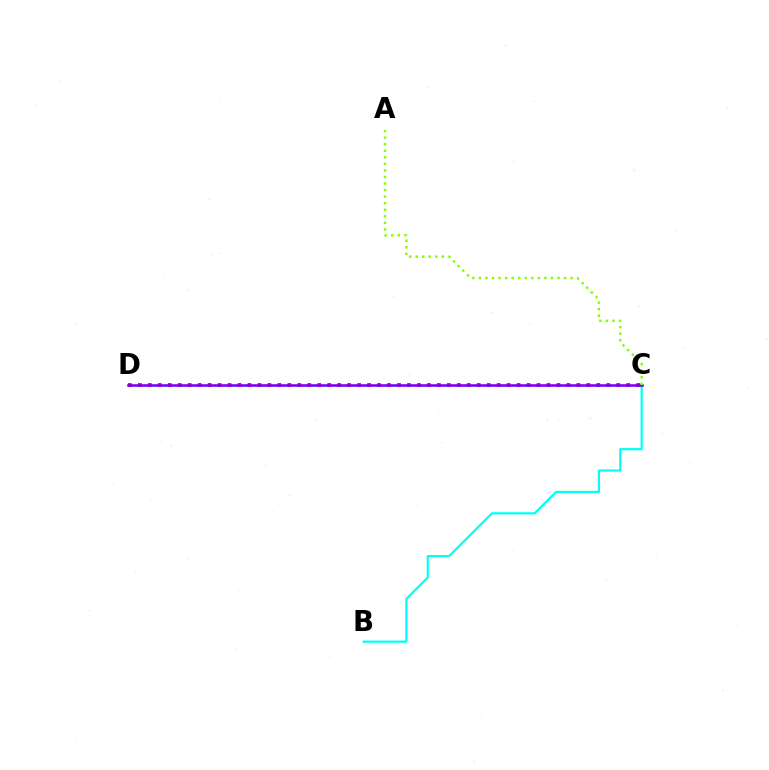{('C', 'D'): [{'color': '#ff0000', 'line_style': 'dotted', 'thickness': 2.71}, {'color': '#7200ff', 'line_style': 'solid', 'thickness': 1.85}], ('B', 'C'): [{'color': '#00fff6', 'line_style': 'solid', 'thickness': 1.57}], ('A', 'C'): [{'color': '#84ff00', 'line_style': 'dotted', 'thickness': 1.78}]}